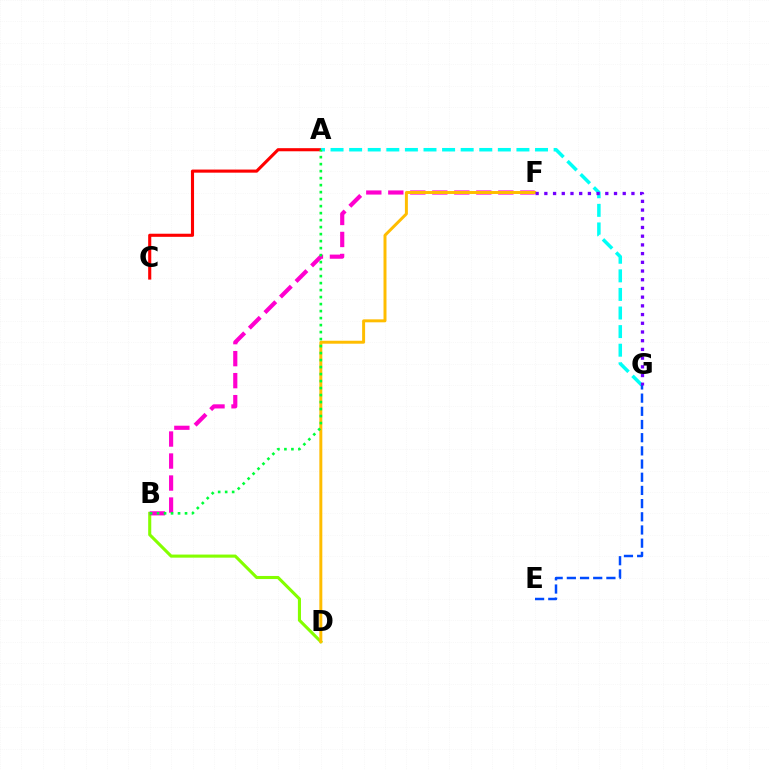{('A', 'C'): [{'color': '#ff0000', 'line_style': 'solid', 'thickness': 2.23}], ('B', 'D'): [{'color': '#84ff00', 'line_style': 'solid', 'thickness': 2.22}], ('A', 'G'): [{'color': '#00fff6', 'line_style': 'dashed', 'thickness': 2.53}], ('B', 'F'): [{'color': '#ff00cf', 'line_style': 'dashed', 'thickness': 2.99}], ('D', 'F'): [{'color': '#ffbd00', 'line_style': 'solid', 'thickness': 2.14}], ('E', 'G'): [{'color': '#004bff', 'line_style': 'dashed', 'thickness': 1.79}], ('A', 'B'): [{'color': '#00ff39', 'line_style': 'dotted', 'thickness': 1.9}], ('F', 'G'): [{'color': '#7200ff', 'line_style': 'dotted', 'thickness': 2.37}]}